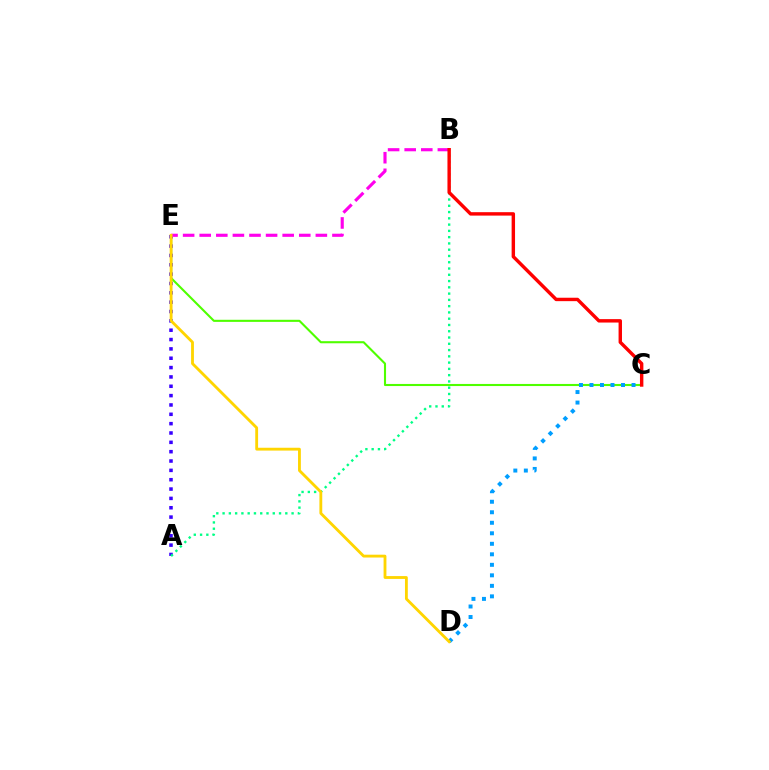{('C', 'E'): [{'color': '#4fff00', 'line_style': 'solid', 'thickness': 1.51}], ('A', 'E'): [{'color': '#3700ff', 'line_style': 'dotted', 'thickness': 2.54}], ('A', 'B'): [{'color': '#00ff86', 'line_style': 'dotted', 'thickness': 1.7}], ('B', 'E'): [{'color': '#ff00ed', 'line_style': 'dashed', 'thickness': 2.25}], ('B', 'C'): [{'color': '#ff0000', 'line_style': 'solid', 'thickness': 2.46}], ('C', 'D'): [{'color': '#009eff', 'line_style': 'dotted', 'thickness': 2.86}], ('D', 'E'): [{'color': '#ffd500', 'line_style': 'solid', 'thickness': 2.04}]}